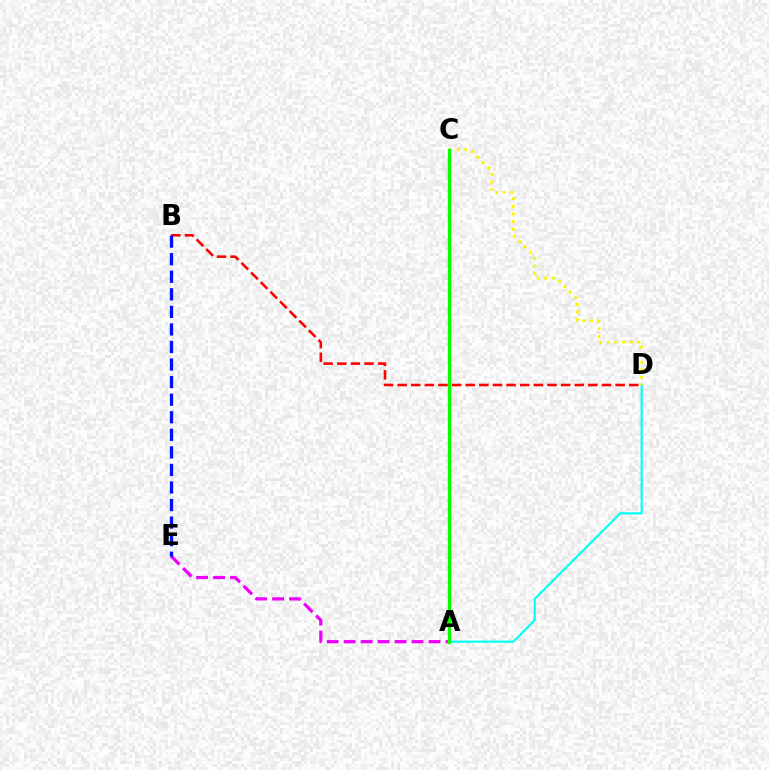{('A', 'E'): [{'color': '#ee00ff', 'line_style': 'dashed', 'thickness': 2.31}], ('A', 'D'): [{'color': '#00fff6', 'line_style': 'solid', 'thickness': 1.55}], ('B', 'D'): [{'color': '#ff0000', 'line_style': 'dashed', 'thickness': 1.85}], ('B', 'E'): [{'color': '#0010ff', 'line_style': 'dashed', 'thickness': 2.39}], ('C', 'D'): [{'color': '#fcf500', 'line_style': 'dotted', 'thickness': 2.07}], ('A', 'C'): [{'color': '#08ff00', 'line_style': 'solid', 'thickness': 2.41}]}